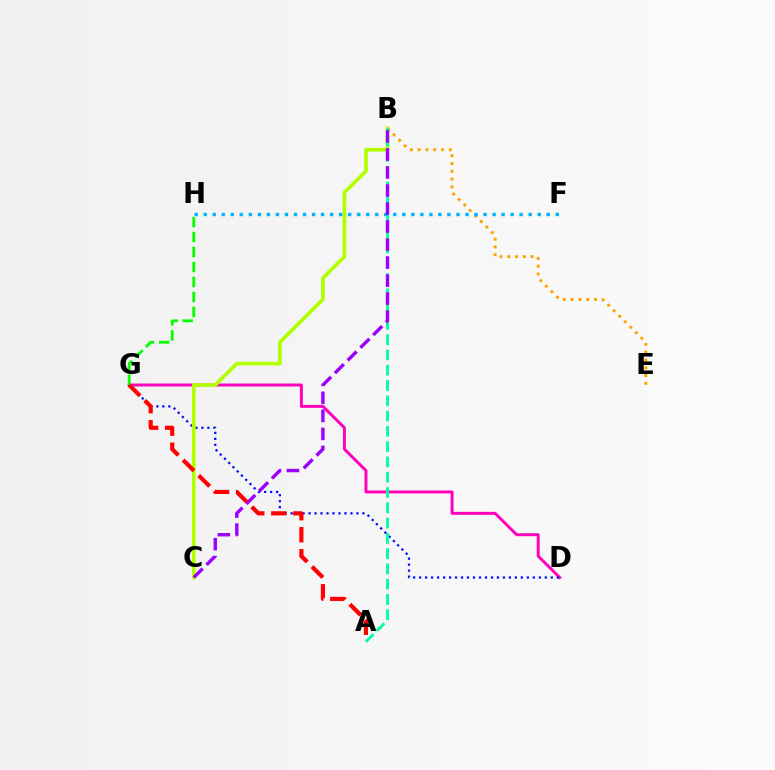{('D', 'G'): [{'color': '#ff00bd', 'line_style': 'solid', 'thickness': 2.12}, {'color': '#0010ff', 'line_style': 'dotted', 'thickness': 1.63}], ('B', 'C'): [{'color': '#b3ff00', 'line_style': 'solid', 'thickness': 2.66}, {'color': '#9b00ff', 'line_style': 'dashed', 'thickness': 2.45}], ('B', 'E'): [{'color': '#ffa500', 'line_style': 'dotted', 'thickness': 2.12}], ('A', 'B'): [{'color': '#00ff9d', 'line_style': 'dashed', 'thickness': 2.08}], ('F', 'H'): [{'color': '#00b5ff', 'line_style': 'dotted', 'thickness': 2.45}], ('G', 'H'): [{'color': '#08ff00', 'line_style': 'dashed', 'thickness': 2.04}], ('A', 'G'): [{'color': '#ff0000', 'line_style': 'dashed', 'thickness': 2.99}]}